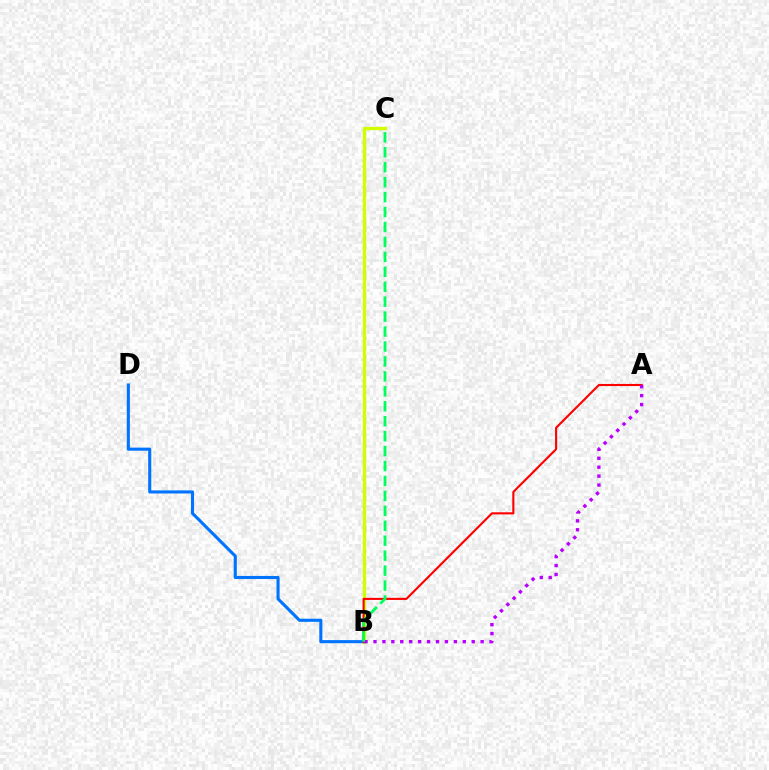{('B', 'C'): [{'color': '#d1ff00', 'line_style': 'solid', 'thickness': 2.41}, {'color': '#00ff5c', 'line_style': 'dashed', 'thickness': 2.03}], ('B', 'D'): [{'color': '#0074ff', 'line_style': 'solid', 'thickness': 2.23}], ('A', 'B'): [{'color': '#ff0000', 'line_style': 'solid', 'thickness': 1.52}, {'color': '#b900ff', 'line_style': 'dotted', 'thickness': 2.43}]}